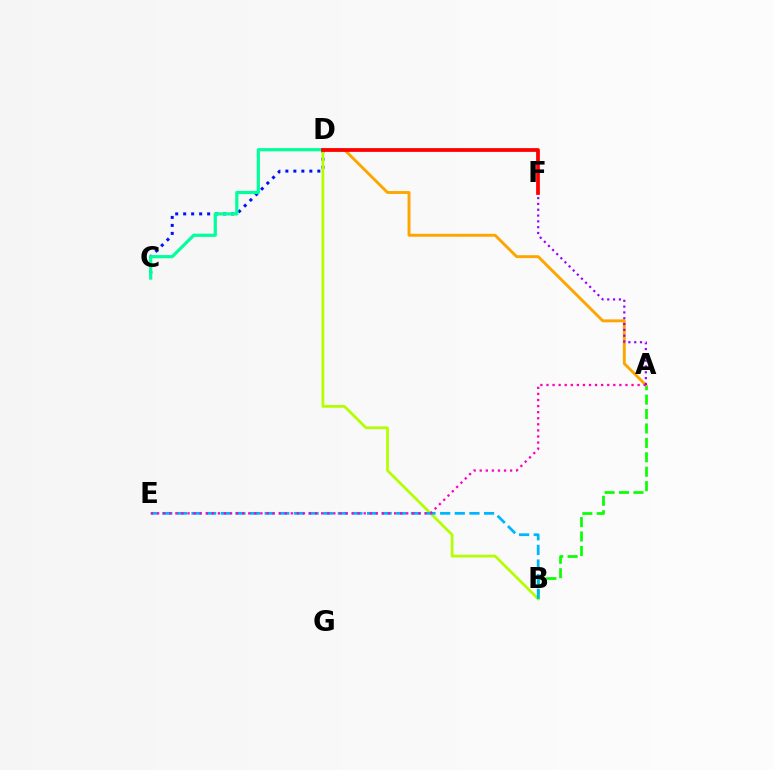{('A', 'B'): [{'color': '#08ff00', 'line_style': 'dashed', 'thickness': 1.96}], ('C', 'D'): [{'color': '#0010ff', 'line_style': 'dotted', 'thickness': 2.17}, {'color': '#00ff9d', 'line_style': 'solid', 'thickness': 2.3}], ('B', 'D'): [{'color': '#b3ff00', 'line_style': 'solid', 'thickness': 1.97}], ('A', 'D'): [{'color': '#ffa500', 'line_style': 'solid', 'thickness': 2.1}], ('B', 'E'): [{'color': '#00b5ff', 'line_style': 'dashed', 'thickness': 1.99}], ('A', 'E'): [{'color': '#ff00bd', 'line_style': 'dotted', 'thickness': 1.65}], ('A', 'F'): [{'color': '#9b00ff', 'line_style': 'dotted', 'thickness': 1.58}], ('D', 'F'): [{'color': '#ff0000', 'line_style': 'solid', 'thickness': 2.7}]}